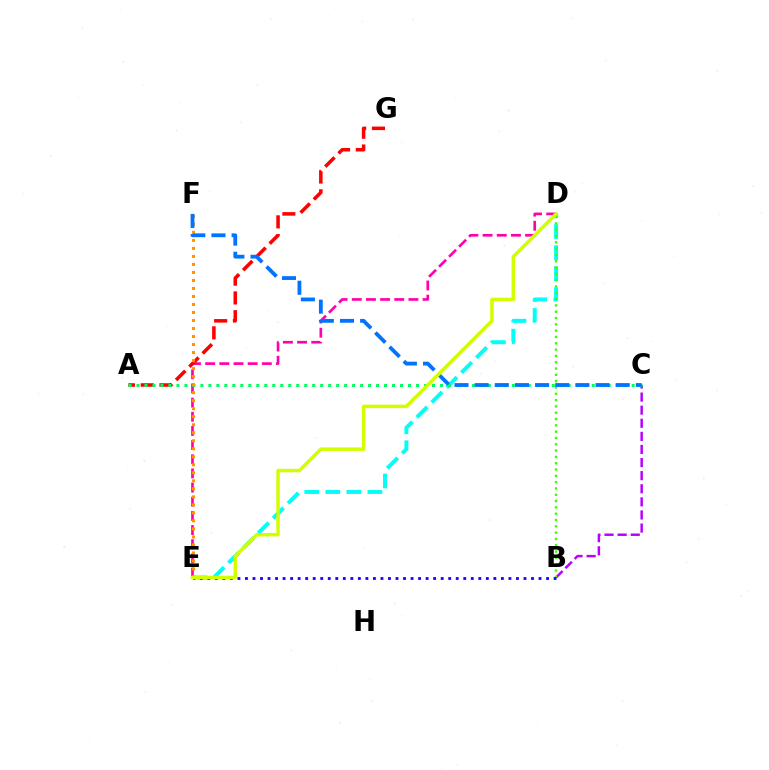{('D', 'E'): [{'color': '#ff00ac', 'line_style': 'dashed', 'thickness': 1.92}, {'color': '#00fff6', 'line_style': 'dashed', 'thickness': 2.86}, {'color': '#d1ff00', 'line_style': 'solid', 'thickness': 2.51}], ('B', 'C'): [{'color': '#b900ff', 'line_style': 'dashed', 'thickness': 1.78}], ('A', 'G'): [{'color': '#ff0000', 'line_style': 'dashed', 'thickness': 2.55}], ('B', 'D'): [{'color': '#3dff00', 'line_style': 'dotted', 'thickness': 1.71}], ('B', 'E'): [{'color': '#2500ff', 'line_style': 'dotted', 'thickness': 2.05}], ('A', 'C'): [{'color': '#00ff5c', 'line_style': 'dotted', 'thickness': 2.17}], ('E', 'F'): [{'color': '#ff9400', 'line_style': 'dotted', 'thickness': 2.18}], ('C', 'F'): [{'color': '#0074ff', 'line_style': 'dashed', 'thickness': 2.74}]}